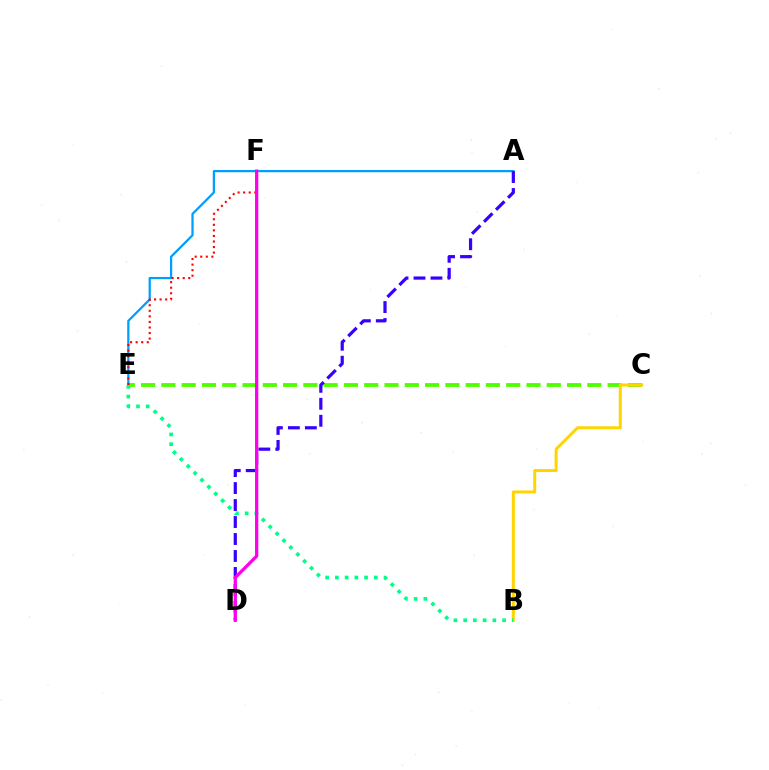{('C', 'E'): [{'color': '#4fff00', 'line_style': 'dashed', 'thickness': 2.76}], ('A', 'E'): [{'color': '#009eff', 'line_style': 'solid', 'thickness': 1.62}], ('B', 'C'): [{'color': '#ffd500', 'line_style': 'solid', 'thickness': 2.15}], ('E', 'F'): [{'color': '#ff0000', 'line_style': 'dotted', 'thickness': 1.51}], ('A', 'D'): [{'color': '#3700ff', 'line_style': 'dashed', 'thickness': 2.31}], ('B', 'E'): [{'color': '#00ff86', 'line_style': 'dotted', 'thickness': 2.64}], ('D', 'F'): [{'color': '#ff00ed', 'line_style': 'solid', 'thickness': 2.34}]}